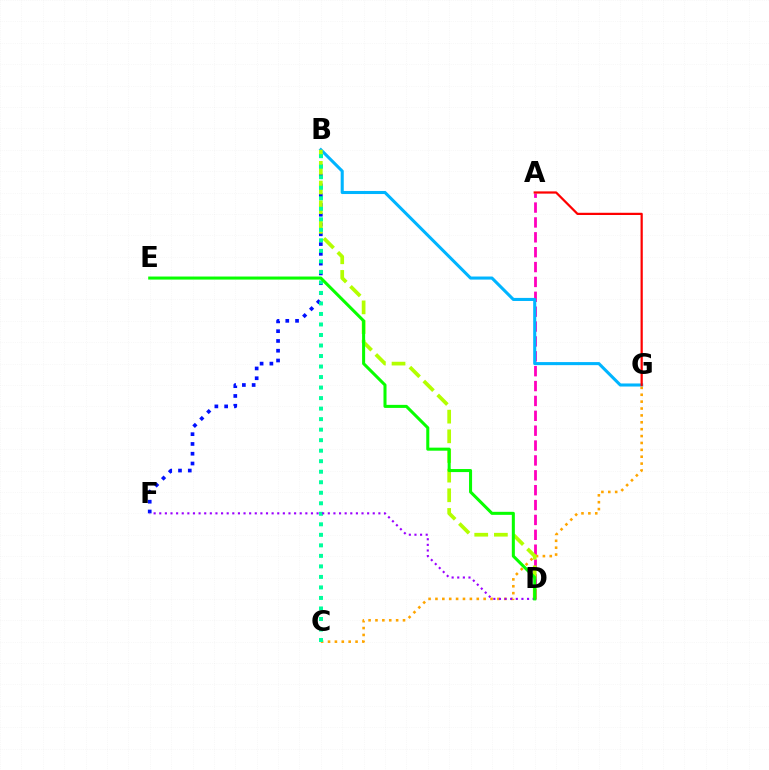{('A', 'D'): [{'color': '#ff00bd', 'line_style': 'dashed', 'thickness': 2.02}], ('B', 'G'): [{'color': '#00b5ff', 'line_style': 'solid', 'thickness': 2.21}], ('C', 'G'): [{'color': '#ffa500', 'line_style': 'dotted', 'thickness': 1.87}], ('B', 'F'): [{'color': '#0010ff', 'line_style': 'dotted', 'thickness': 2.66}], ('B', 'D'): [{'color': '#b3ff00', 'line_style': 'dashed', 'thickness': 2.67}], ('B', 'C'): [{'color': '#00ff9d', 'line_style': 'dotted', 'thickness': 2.86}], ('A', 'G'): [{'color': '#ff0000', 'line_style': 'solid', 'thickness': 1.61}], ('D', 'F'): [{'color': '#9b00ff', 'line_style': 'dotted', 'thickness': 1.53}], ('D', 'E'): [{'color': '#08ff00', 'line_style': 'solid', 'thickness': 2.19}]}